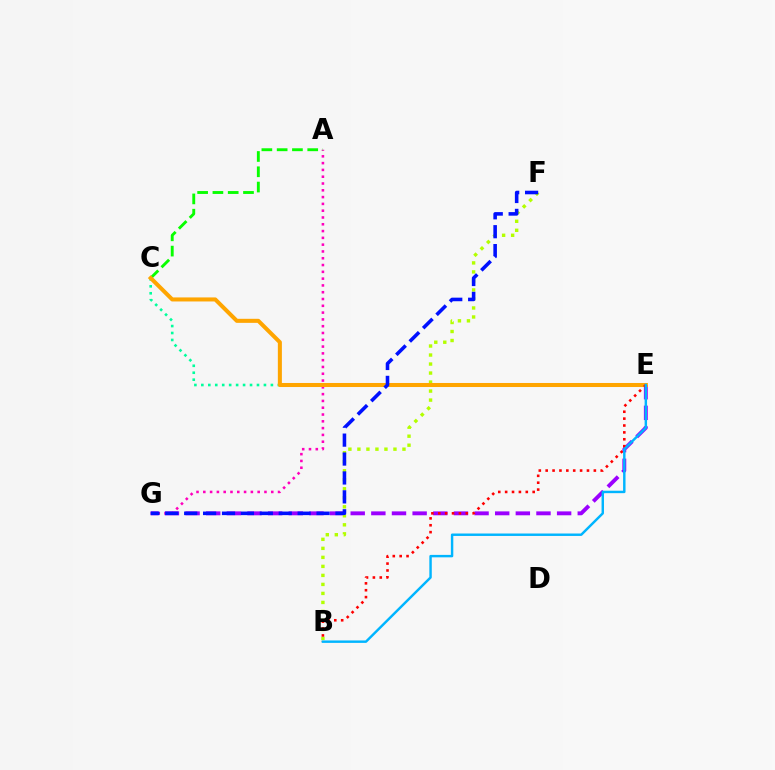{('A', 'G'): [{'color': '#ff00bd', 'line_style': 'dotted', 'thickness': 1.85}], ('A', 'C'): [{'color': '#08ff00', 'line_style': 'dashed', 'thickness': 2.08}], ('E', 'G'): [{'color': '#9b00ff', 'line_style': 'dashed', 'thickness': 2.8}], ('B', 'F'): [{'color': '#b3ff00', 'line_style': 'dotted', 'thickness': 2.45}], ('C', 'E'): [{'color': '#00ff9d', 'line_style': 'dotted', 'thickness': 1.89}, {'color': '#ffa500', 'line_style': 'solid', 'thickness': 2.91}], ('B', 'E'): [{'color': '#ff0000', 'line_style': 'dotted', 'thickness': 1.87}, {'color': '#00b5ff', 'line_style': 'solid', 'thickness': 1.75}], ('F', 'G'): [{'color': '#0010ff', 'line_style': 'dashed', 'thickness': 2.57}]}